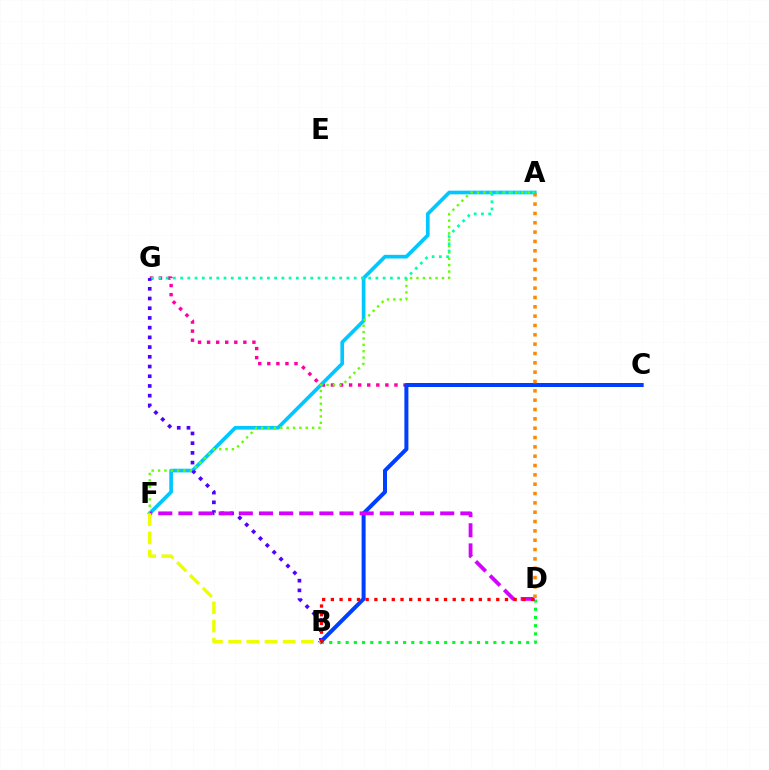{('C', 'G'): [{'color': '#ff00a0', 'line_style': 'dotted', 'thickness': 2.46}], ('A', 'F'): [{'color': '#00c7ff', 'line_style': 'solid', 'thickness': 2.65}, {'color': '#66ff00', 'line_style': 'dotted', 'thickness': 1.73}], ('B', 'G'): [{'color': '#4f00ff', 'line_style': 'dotted', 'thickness': 2.64}], ('B', 'D'): [{'color': '#00ff27', 'line_style': 'dotted', 'thickness': 2.23}, {'color': '#ff0000', 'line_style': 'dotted', 'thickness': 2.36}], ('A', 'G'): [{'color': '#00ffaf', 'line_style': 'dotted', 'thickness': 1.97}], ('B', 'C'): [{'color': '#003fff', 'line_style': 'solid', 'thickness': 2.88}], ('D', 'F'): [{'color': '#d600ff', 'line_style': 'dashed', 'thickness': 2.74}], ('B', 'F'): [{'color': '#eeff00', 'line_style': 'dashed', 'thickness': 2.47}], ('A', 'D'): [{'color': '#ff8800', 'line_style': 'dotted', 'thickness': 2.54}]}